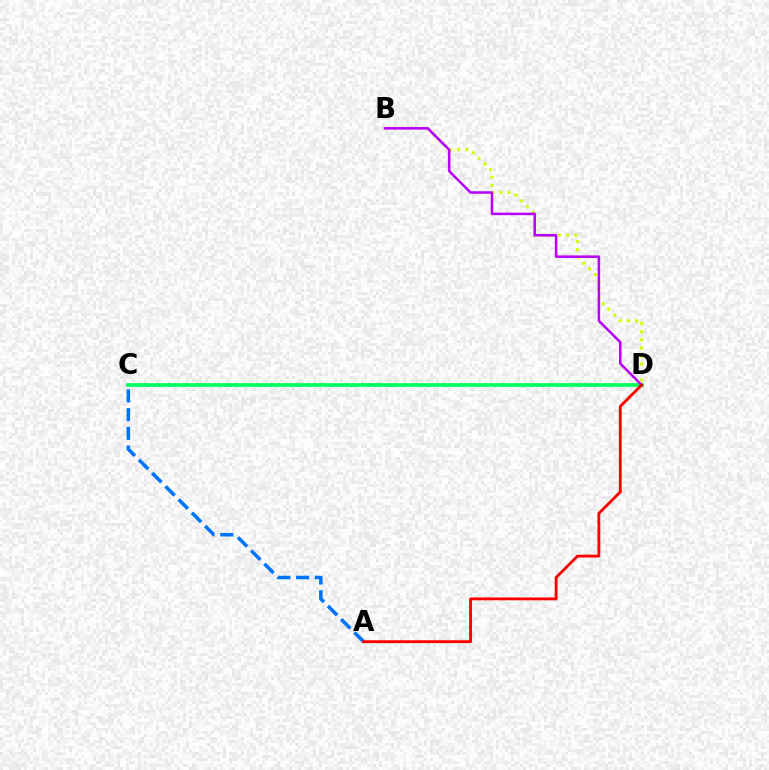{('C', 'D'): [{'color': '#00ff5c', 'line_style': 'solid', 'thickness': 2.69}], ('B', 'D'): [{'color': '#d1ff00', 'line_style': 'dotted', 'thickness': 2.2}, {'color': '#b900ff', 'line_style': 'solid', 'thickness': 1.82}], ('A', 'C'): [{'color': '#0074ff', 'line_style': 'dashed', 'thickness': 2.54}], ('A', 'D'): [{'color': '#ff0000', 'line_style': 'solid', 'thickness': 2.04}]}